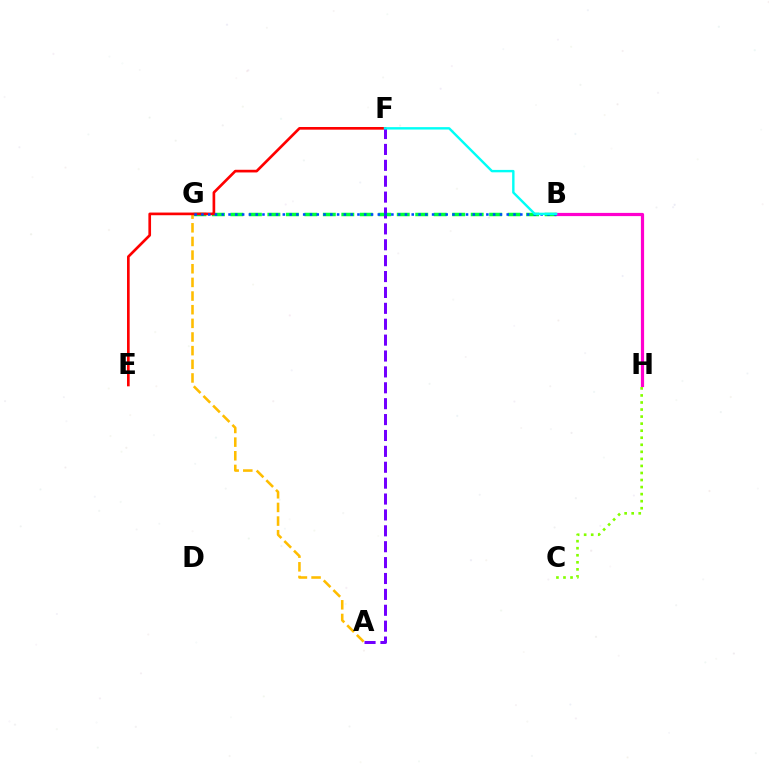{('B', 'G'): [{'color': '#00ff39', 'line_style': 'dashed', 'thickness': 2.51}, {'color': '#004bff', 'line_style': 'dotted', 'thickness': 1.84}], ('A', 'G'): [{'color': '#ffbd00', 'line_style': 'dashed', 'thickness': 1.85}], ('E', 'F'): [{'color': '#ff0000', 'line_style': 'solid', 'thickness': 1.92}], ('A', 'F'): [{'color': '#7200ff', 'line_style': 'dashed', 'thickness': 2.16}], ('B', 'H'): [{'color': '#ff00cf', 'line_style': 'solid', 'thickness': 2.3}], ('B', 'F'): [{'color': '#00fff6', 'line_style': 'solid', 'thickness': 1.74}], ('C', 'H'): [{'color': '#84ff00', 'line_style': 'dotted', 'thickness': 1.92}]}